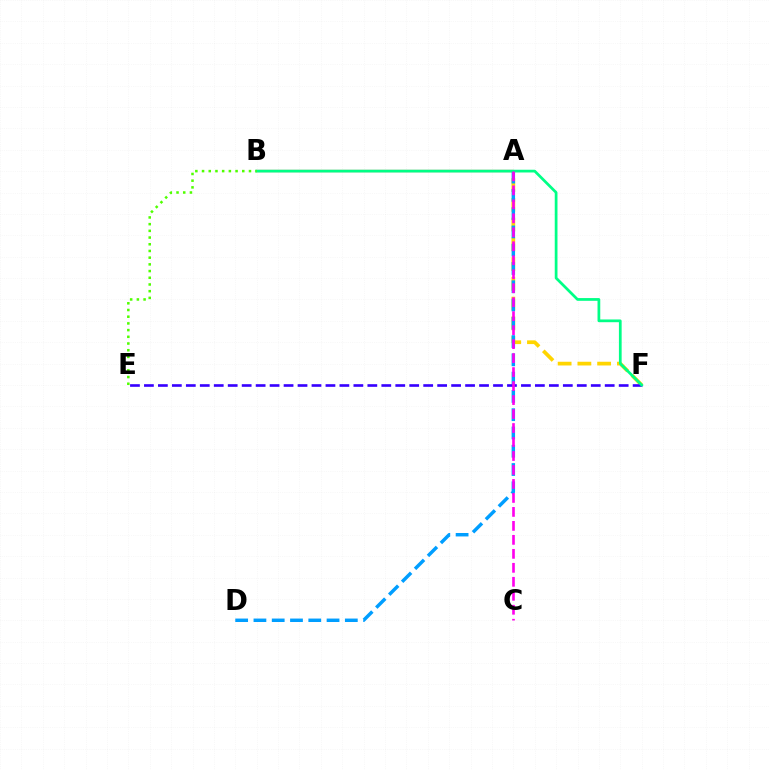{('A', 'F'): [{'color': '#ffd500', 'line_style': 'dashed', 'thickness': 2.68}], ('A', 'B'): [{'color': '#ff0000', 'line_style': 'solid', 'thickness': 1.56}], ('A', 'D'): [{'color': '#009eff', 'line_style': 'dashed', 'thickness': 2.48}], ('E', 'F'): [{'color': '#3700ff', 'line_style': 'dashed', 'thickness': 1.9}], ('B', 'F'): [{'color': '#00ff86', 'line_style': 'solid', 'thickness': 1.97}], ('A', 'C'): [{'color': '#ff00ed', 'line_style': 'dashed', 'thickness': 1.9}], ('B', 'E'): [{'color': '#4fff00', 'line_style': 'dotted', 'thickness': 1.82}]}